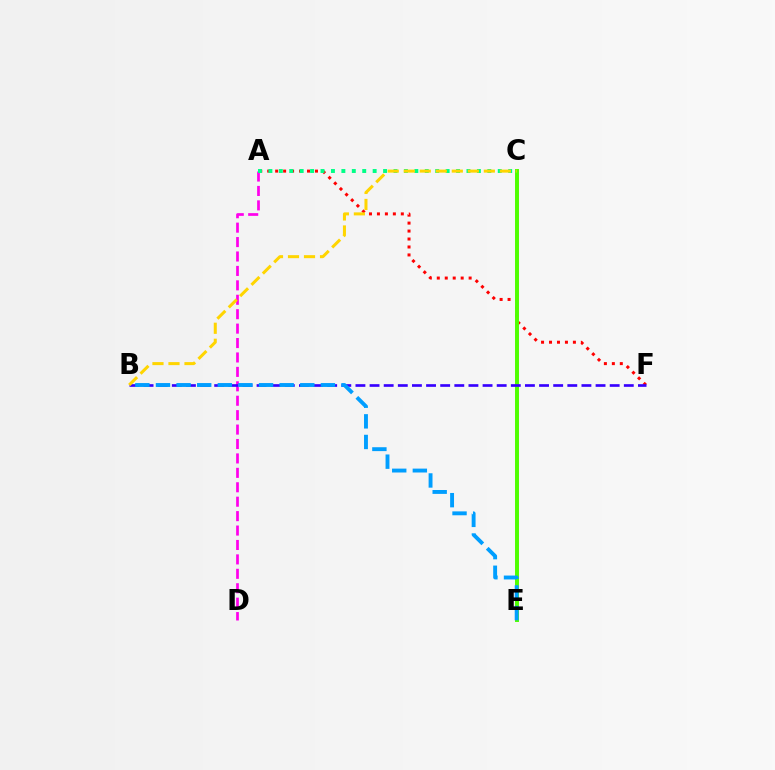{('A', 'F'): [{'color': '#ff0000', 'line_style': 'dotted', 'thickness': 2.16}], ('C', 'E'): [{'color': '#4fff00', 'line_style': 'solid', 'thickness': 2.85}], ('A', 'D'): [{'color': '#ff00ed', 'line_style': 'dashed', 'thickness': 1.96}], ('B', 'F'): [{'color': '#3700ff', 'line_style': 'dashed', 'thickness': 1.92}], ('A', 'C'): [{'color': '#00ff86', 'line_style': 'dotted', 'thickness': 2.83}], ('B', 'E'): [{'color': '#009eff', 'line_style': 'dashed', 'thickness': 2.8}], ('B', 'C'): [{'color': '#ffd500', 'line_style': 'dashed', 'thickness': 2.18}]}